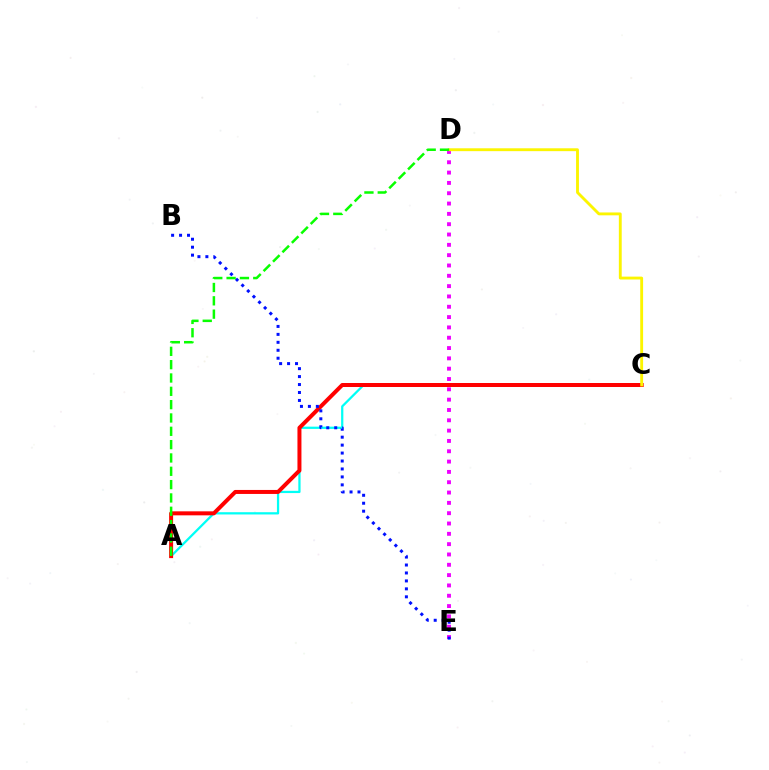{('A', 'C'): [{'color': '#00fff6', 'line_style': 'solid', 'thickness': 1.62}, {'color': '#ff0000', 'line_style': 'solid', 'thickness': 2.88}], ('D', 'E'): [{'color': '#ee00ff', 'line_style': 'dotted', 'thickness': 2.8}], ('B', 'E'): [{'color': '#0010ff', 'line_style': 'dotted', 'thickness': 2.16}], ('C', 'D'): [{'color': '#fcf500', 'line_style': 'solid', 'thickness': 2.06}], ('A', 'D'): [{'color': '#08ff00', 'line_style': 'dashed', 'thickness': 1.81}]}